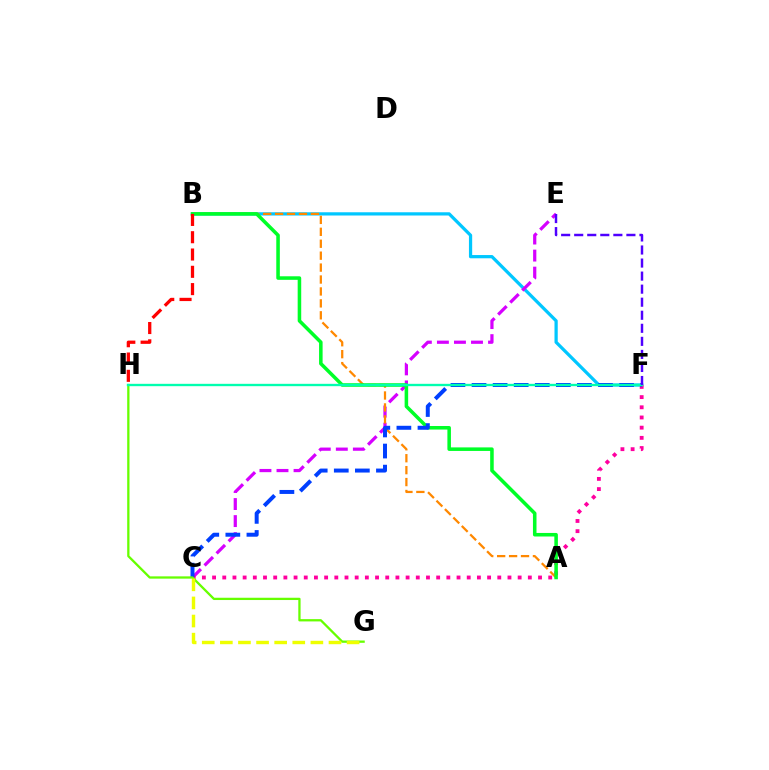{('B', 'F'): [{'color': '#00c7ff', 'line_style': 'solid', 'thickness': 2.33}], ('C', 'E'): [{'color': '#d600ff', 'line_style': 'dashed', 'thickness': 2.32}], ('C', 'F'): [{'color': '#ff00a0', 'line_style': 'dotted', 'thickness': 2.77}, {'color': '#003fff', 'line_style': 'dashed', 'thickness': 2.86}], ('A', 'B'): [{'color': '#ff8800', 'line_style': 'dashed', 'thickness': 1.62}, {'color': '#00ff27', 'line_style': 'solid', 'thickness': 2.55}], ('G', 'H'): [{'color': '#66ff00', 'line_style': 'solid', 'thickness': 1.65}], ('F', 'H'): [{'color': '#00ffaf', 'line_style': 'solid', 'thickness': 1.69}], ('B', 'H'): [{'color': '#ff0000', 'line_style': 'dashed', 'thickness': 2.35}], ('C', 'G'): [{'color': '#eeff00', 'line_style': 'dashed', 'thickness': 2.46}], ('E', 'F'): [{'color': '#4f00ff', 'line_style': 'dashed', 'thickness': 1.77}]}